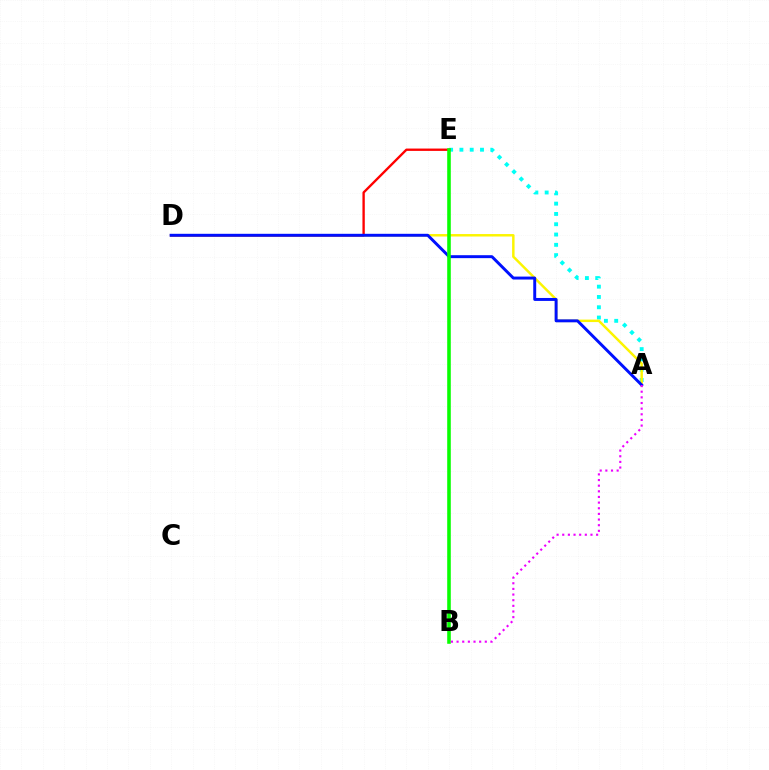{('A', 'E'): [{'color': '#00fff6', 'line_style': 'dotted', 'thickness': 2.8}], ('A', 'D'): [{'color': '#fcf500', 'line_style': 'solid', 'thickness': 1.77}, {'color': '#0010ff', 'line_style': 'solid', 'thickness': 2.12}], ('D', 'E'): [{'color': '#ff0000', 'line_style': 'solid', 'thickness': 1.69}], ('B', 'E'): [{'color': '#08ff00', 'line_style': 'solid', 'thickness': 2.58}], ('A', 'B'): [{'color': '#ee00ff', 'line_style': 'dotted', 'thickness': 1.53}]}